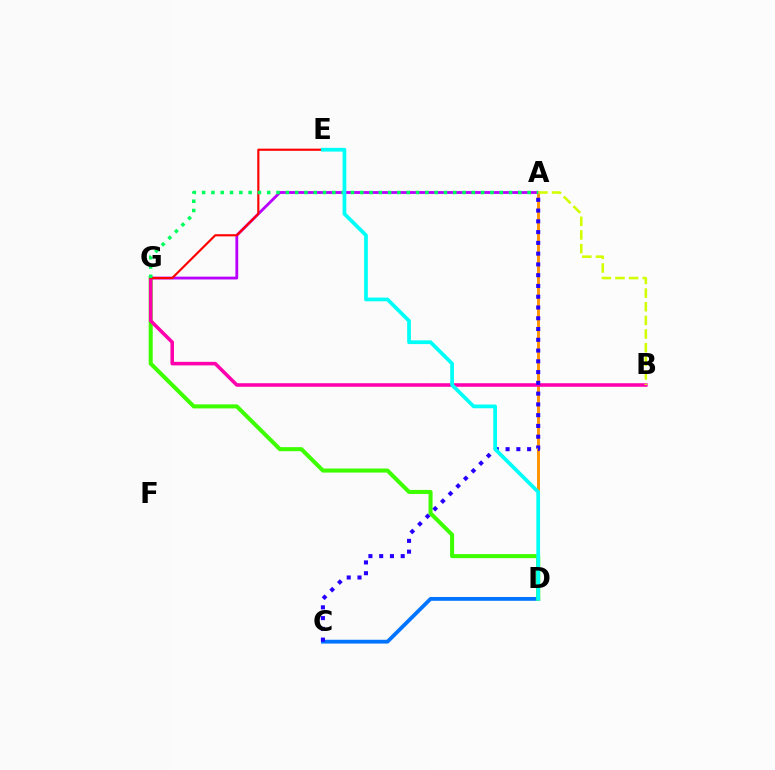{('C', 'D'): [{'color': '#0074ff', 'line_style': 'solid', 'thickness': 2.74}], ('D', 'G'): [{'color': '#3dff00', 'line_style': 'solid', 'thickness': 2.91}], ('A', 'D'): [{'color': '#ff9400', 'line_style': 'solid', 'thickness': 2.1}], ('A', 'G'): [{'color': '#b900ff', 'line_style': 'solid', 'thickness': 2.03}, {'color': '#00ff5c', 'line_style': 'dotted', 'thickness': 2.53}], ('B', 'G'): [{'color': '#ff00ac', 'line_style': 'solid', 'thickness': 2.56}], ('E', 'G'): [{'color': '#ff0000', 'line_style': 'solid', 'thickness': 1.55}], ('A', 'C'): [{'color': '#2500ff', 'line_style': 'dotted', 'thickness': 2.93}], ('D', 'E'): [{'color': '#00fff6', 'line_style': 'solid', 'thickness': 2.68}], ('A', 'B'): [{'color': '#d1ff00', 'line_style': 'dashed', 'thickness': 1.85}]}